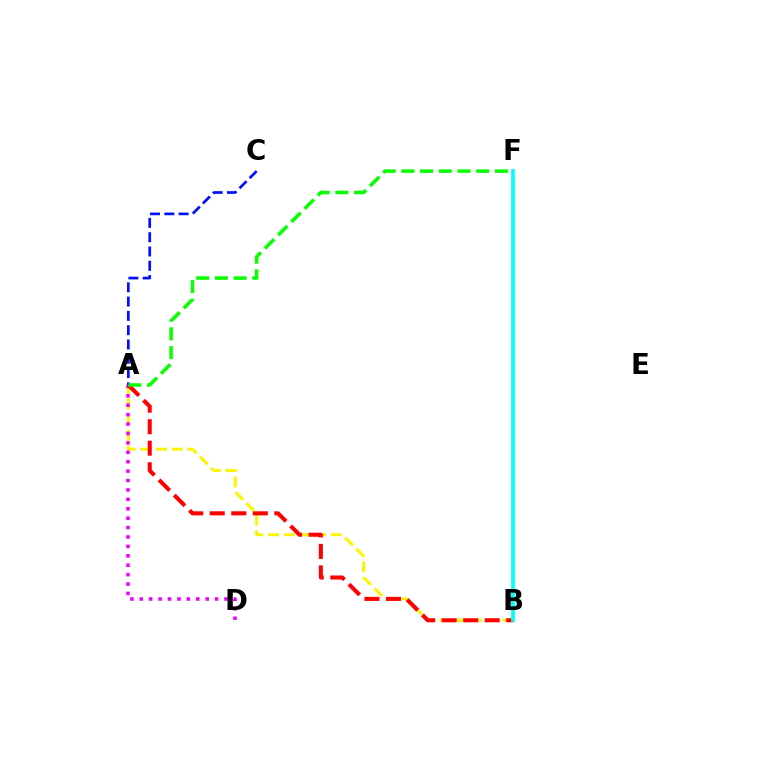{('A', 'B'): [{'color': '#fcf500', 'line_style': 'dashed', 'thickness': 2.13}, {'color': '#ff0000', 'line_style': 'dashed', 'thickness': 2.92}], ('A', 'C'): [{'color': '#0010ff', 'line_style': 'dashed', 'thickness': 1.94}], ('A', 'D'): [{'color': '#ee00ff', 'line_style': 'dotted', 'thickness': 2.56}], ('A', 'F'): [{'color': '#08ff00', 'line_style': 'dashed', 'thickness': 2.54}], ('B', 'F'): [{'color': '#00fff6', 'line_style': 'solid', 'thickness': 2.67}]}